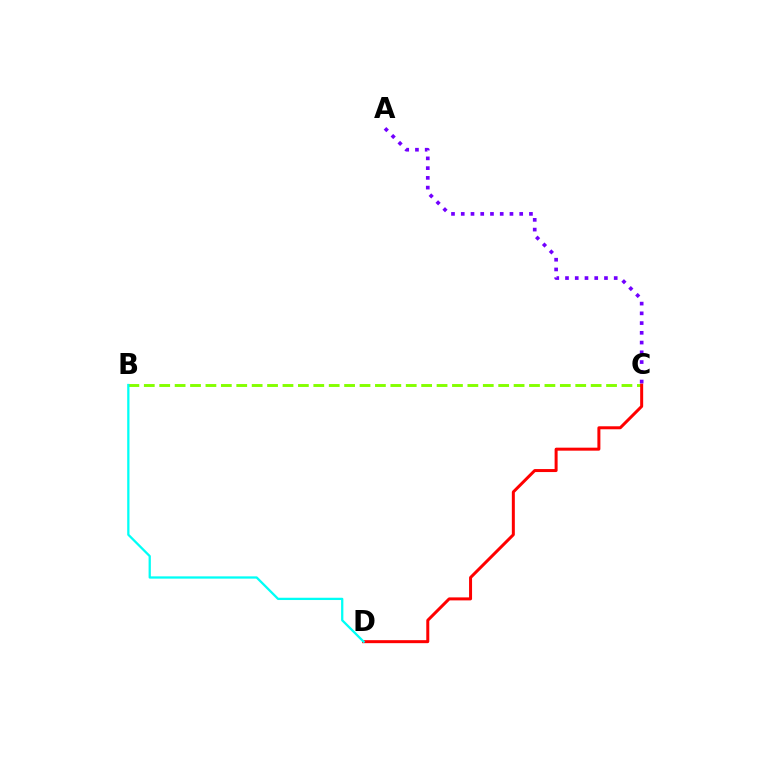{('B', 'C'): [{'color': '#84ff00', 'line_style': 'dashed', 'thickness': 2.09}], ('C', 'D'): [{'color': '#ff0000', 'line_style': 'solid', 'thickness': 2.16}], ('A', 'C'): [{'color': '#7200ff', 'line_style': 'dotted', 'thickness': 2.65}], ('B', 'D'): [{'color': '#00fff6', 'line_style': 'solid', 'thickness': 1.64}]}